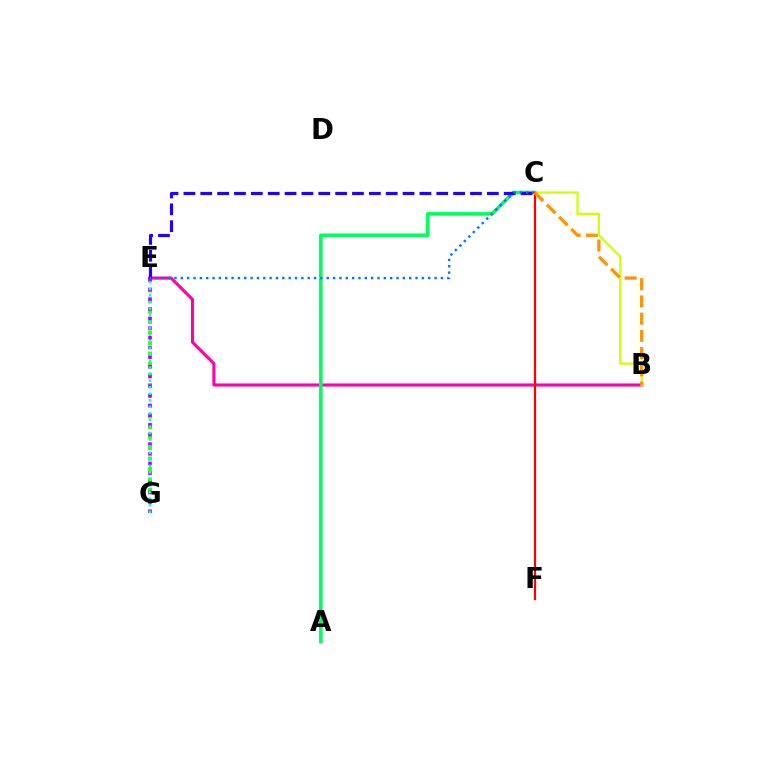{('E', 'G'): [{'color': '#3dff00', 'line_style': 'dotted', 'thickness': 2.85}, {'color': '#b900ff', 'line_style': 'dotted', 'thickness': 2.63}, {'color': '#00fff6', 'line_style': 'dotted', 'thickness': 1.78}], ('B', 'E'): [{'color': '#ff00ac', 'line_style': 'solid', 'thickness': 2.22}], ('A', 'C'): [{'color': '#00ff5c', 'line_style': 'solid', 'thickness': 2.58}], ('C', 'E'): [{'color': '#2500ff', 'line_style': 'dashed', 'thickness': 2.29}, {'color': '#0074ff', 'line_style': 'dotted', 'thickness': 1.72}], ('B', 'C'): [{'color': '#d1ff00', 'line_style': 'solid', 'thickness': 1.63}, {'color': '#ff9400', 'line_style': 'dashed', 'thickness': 2.34}], ('C', 'F'): [{'color': '#ff0000', 'line_style': 'solid', 'thickness': 1.6}]}